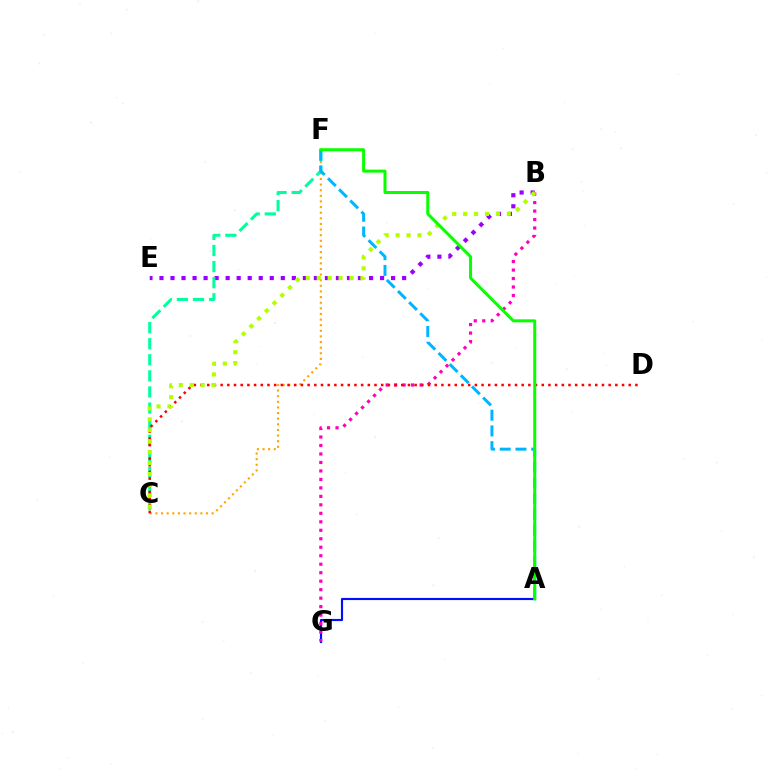{('C', 'F'): [{'color': '#ffa500', 'line_style': 'dotted', 'thickness': 1.53}, {'color': '#00ff9d', 'line_style': 'dashed', 'thickness': 2.19}], ('B', 'E'): [{'color': '#9b00ff', 'line_style': 'dotted', 'thickness': 3.0}], ('A', 'G'): [{'color': '#0010ff', 'line_style': 'solid', 'thickness': 1.55}], ('B', 'G'): [{'color': '#ff00bd', 'line_style': 'dotted', 'thickness': 2.3}], ('C', 'D'): [{'color': '#ff0000', 'line_style': 'dotted', 'thickness': 1.82}], ('B', 'C'): [{'color': '#b3ff00', 'line_style': 'dotted', 'thickness': 2.96}], ('A', 'F'): [{'color': '#00b5ff', 'line_style': 'dashed', 'thickness': 2.14}, {'color': '#08ff00', 'line_style': 'solid', 'thickness': 2.17}]}